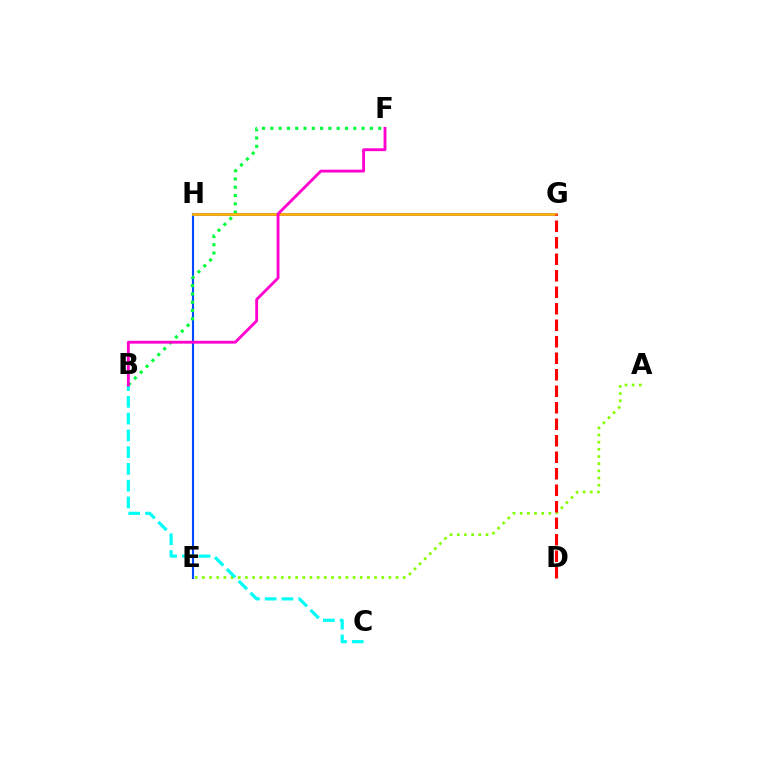{('G', 'H'): [{'color': '#7200ff', 'line_style': 'solid', 'thickness': 2.08}, {'color': '#ffbd00', 'line_style': 'solid', 'thickness': 1.93}], ('A', 'E'): [{'color': '#84ff00', 'line_style': 'dotted', 'thickness': 1.95}], ('E', 'H'): [{'color': '#004bff', 'line_style': 'solid', 'thickness': 1.54}], ('B', 'F'): [{'color': '#00ff39', 'line_style': 'dotted', 'thickness': 2.25}, {'color': '#ff00cf', 'line_style': 'solid', 'thickness': 2.05}], ('B', 'C'): [{'color': '#00fff6', 'line_style': 'dashed', 'thickness': 2.28}], ('D', 'G'): [{'color': '#ff0000', 'line_style': 'dashed', 'thickness': 2.24}]}